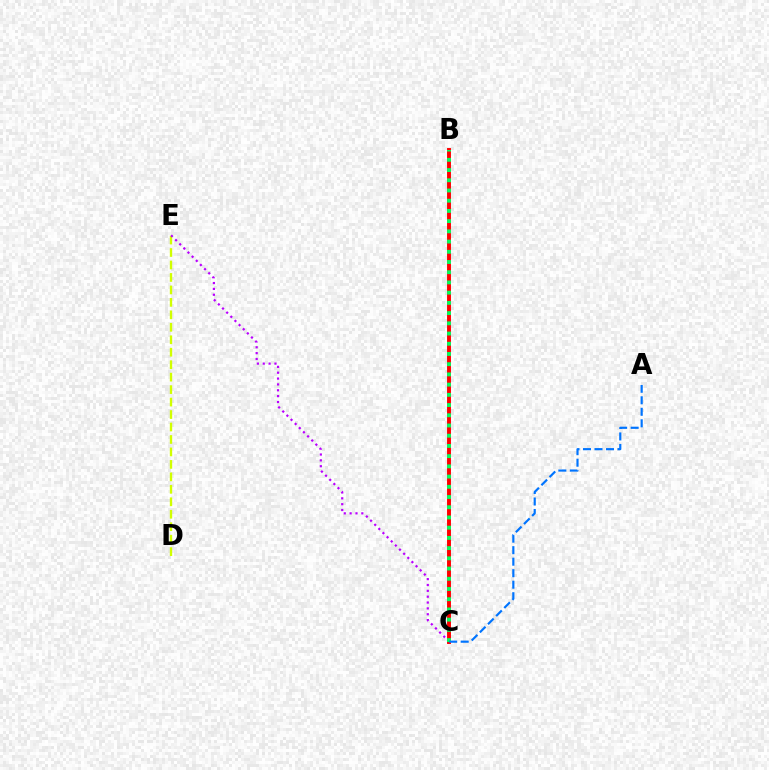{('D', 'E'): [{'color': '#d1ff00', 'line_style': 'dashed', 'thickness': 1.69}], ('B', 'C'): [{'color': '#ff0000', 'line_style': 'solid', 'thickness': 2.82}, {'color': '#00ff5c', 'line_style': 'dotted', 'thickness': 2.78}], ('C', 'E'): [{'color': '#b900ff', 'line_style': 'dotted', 'thickness': 1.59}], ('A', 'C'): [{'color': '#0074ff', 'line_style': 'dashed', 'thickness': 1.56}]}